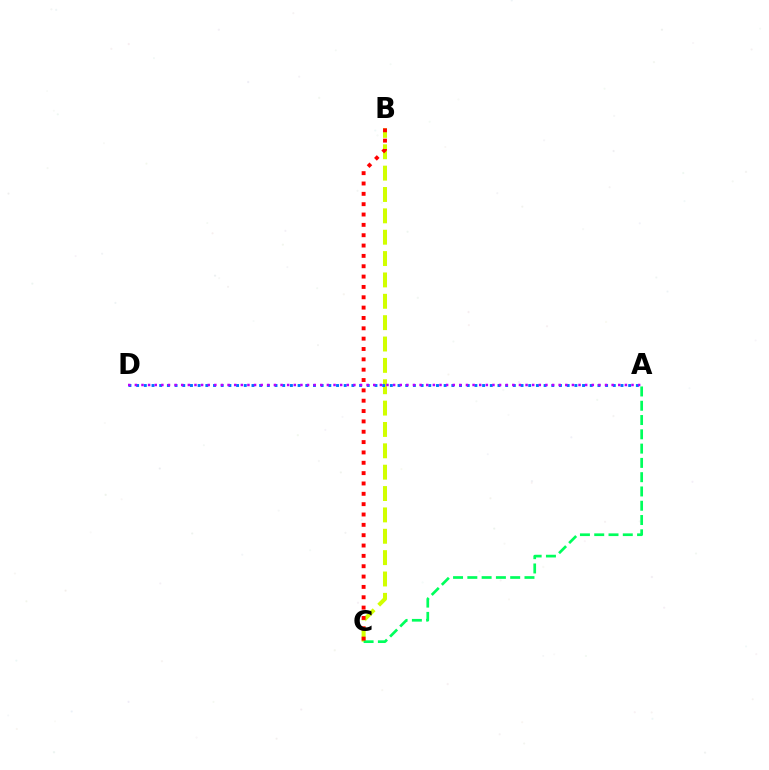{('B', 'C'): [{'color': '#d1ff00', 'line_style': 'dashed', 'thickness': 2.9}, {'color': '#ff0000', 'line_style': 'dotted', 'thickness': 2.81}], ('A', 'D'): [{'color': '#0074ff', 'line_style': 'dotted', 'thickness': 2.09}, {'color': '#b900ff', 'line_style': 'dotted', 'thickness': 1.8}], ('A', 'C'): [{'color': '#00ff5c', 'line_style': 'dashed', 'thickness': 1.94}]}